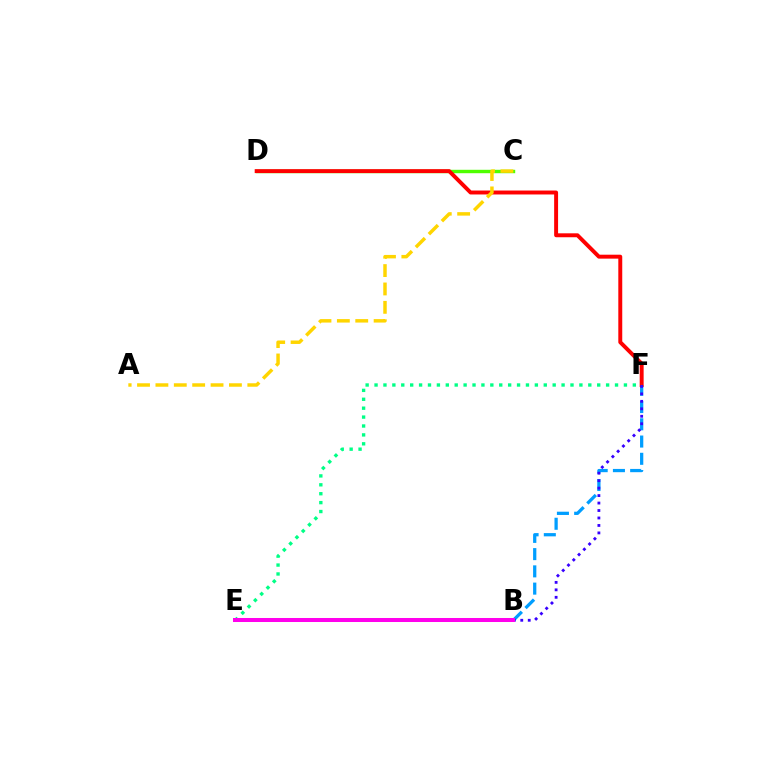{('C', 'D'): [{'color': '#4fff00', 'line_style': 'solid', 'thickness': 2.46}], ('B', 'F'): [{'color': '#009eff', 'line_style': 'dashed', 'thickness': 2.34}], ('D', 'F'): [{'color': '#ff0000', 'line_style': 'solid', 'thickness': 2.83}], ('E', 'F'): [{'color': '#3700ff', 'line_style': 'dotted', 'thickness': 2.03}, {'color': '#00ff86', 'line_style': 'dotted', 'thickness': 2.42}], ('B', 'E'): [{'color': '#ff00ed', 'line_style': 'solid', 'thickness': 2.89}], ('A', 'C'): [{'color': '#ffd500', 'line_style': 'dashed', 'thickness': 2.5}]}